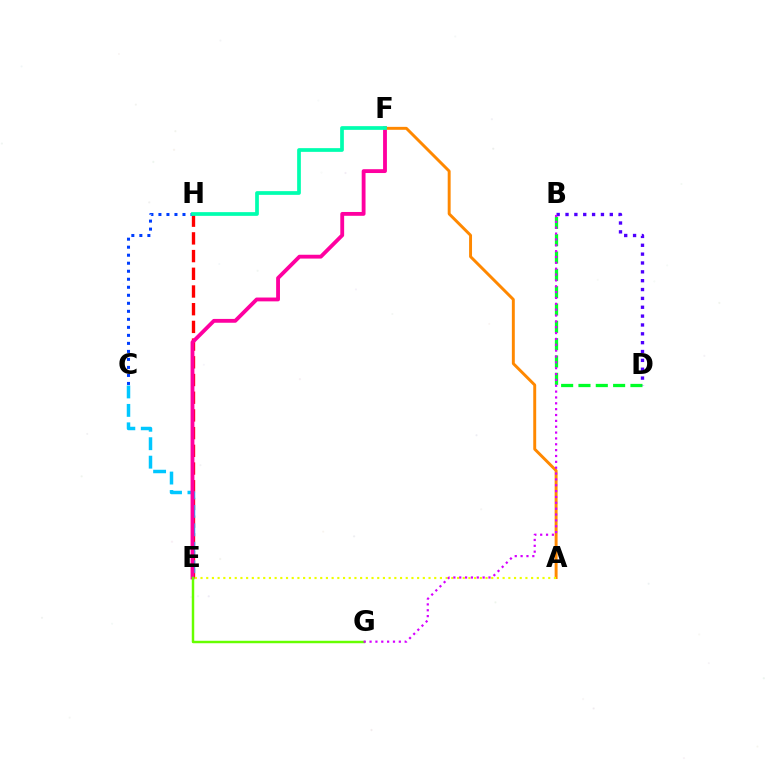{('E', 'H'): [{'color': '#ff0000', 'line_style': 'dashed', 'thickness': 2.41}], ('C', 'E'): [{'color': '#00c7ff', 'line_style': 'dashed', 'thickness': 2.51}], ('E', 'F'): [{'color': '#ff00a0', 'line_style': 'solid', 'thickness': 2.76}], ('A', 'F'): [{'color': '#ff8800', 'line_style': 'solid', 'thickness': 2.11}], ('A', 'E'): [{'color': '#eeff00', 'line_style': 'dotted', 'thickness': 1.55}], ('B', 'D'): [{'color': '#00ff27', 'line_style': 'dashed', 'thickness': 2.35}, {'color': '#4f00ff', 'line_style': 'dotted', 'thickness': 2.41}], ('E', 'G'): [{'color': '#66ff00', 'line_style': 'solid', 'thickness': 1.77}], ('C', 'H'): [{'color': '#003fff', 'line_style': 'dotted', 'thickness': 2.18}], ('B', 'G'): [{'color': '#d600ff', 'line_style': 'dotted', 'thickness': 1.59}], ('F', 'H'): [{'color': '#00ffaf', 'line_style': 'solid', 'thickness': 2.68}]}